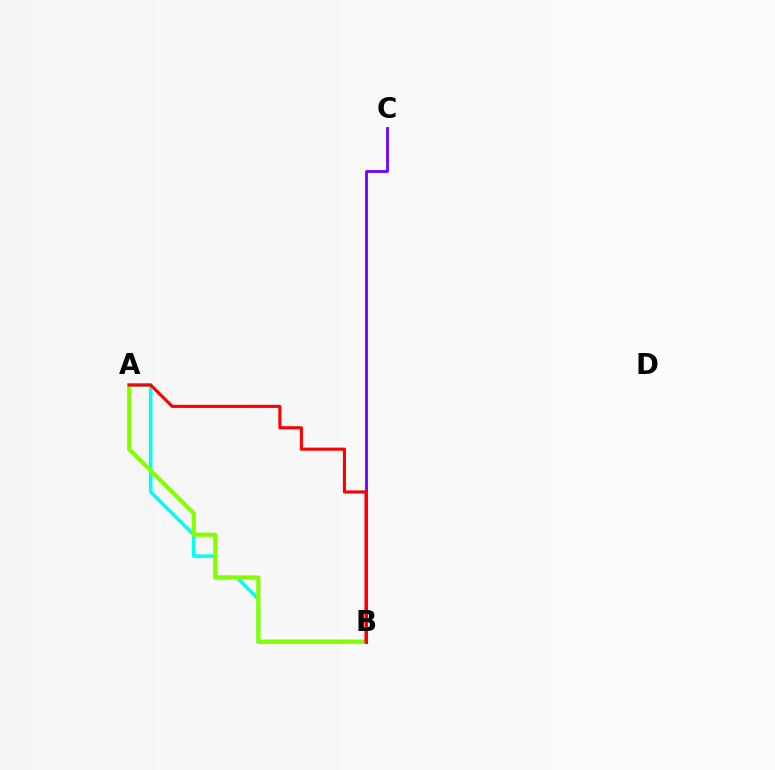{('A', 'B'): [{'color': '#00fff6', 'line_style': 'solid', 'thickness': 2.56}, {'color': '#84ff00', 'line_style': 'solid', 'thickness': 3.0}, {'color': '#ff0000', 'line_style': 'solid', 'thickness': 2.23}], ('B', 'C'): [{'color': '#7200ff', 'line_style': 'solid', 'thickness': 2.03}]}